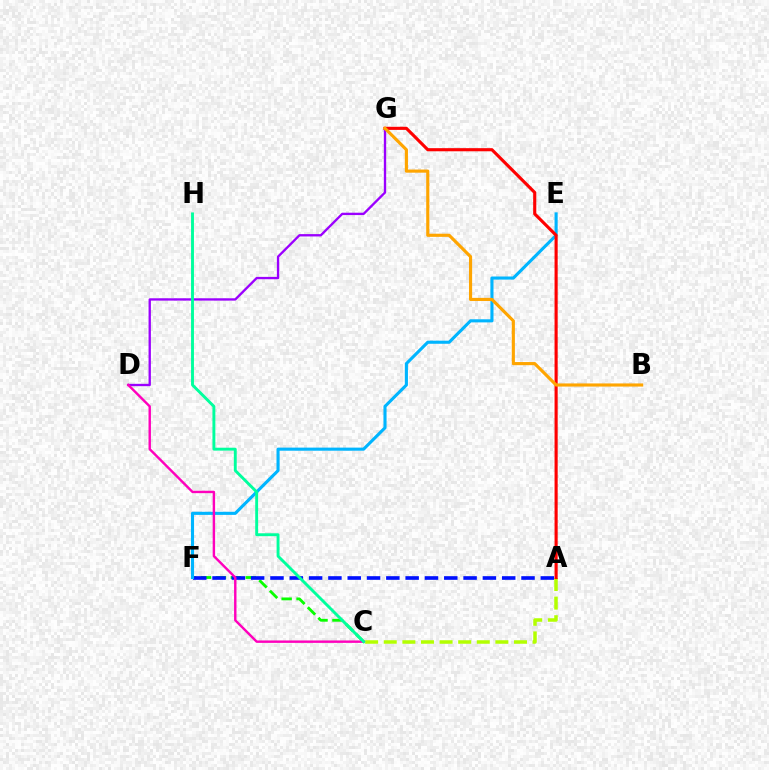{('C', 'F'): [{'color': '#08ff00', 'line_style': 'dashed', 'thickness': 2.03}], ('A', 'F'): [{'color': '#0010ff', 'line_style': 'dashed', 'thickness': 2.62}], ('E', 'F'): [{'color': '#00b5ff', 'line_style': 'solid', 'thickness': 2.24}], ('A', 'C'): [{'color': '#b3ff00', 'line_style': 'dashed', 'thickness': 2.53}], ('D', 'G'): [{'color': '#9b00ff', 'line_style': 'solid', 'thickness': 1.69}], ('A', 'G'): [{'color': '#ff0000', 'line_style': 'solid', 'thickness': 2.25}], ('C', 'D'): [{'color': '#ff00bd', 'line_style': 'solid', 'thickness': 1.74}], ('B', 'G'): [{'color': '#ffa500', 'line_style': 'solid', 'thickness': 2.26}], ('C', 'H'): [{'color': '#00ff9d', 'line_style': 'solid', 'thickness': 2.09}]}